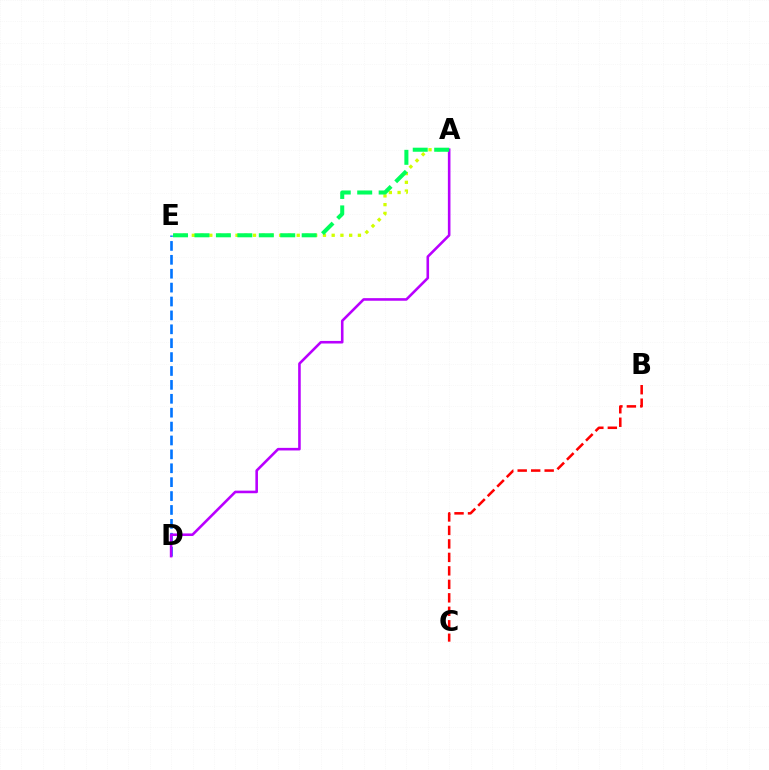{('A', 'E'): [{'color': '#d1ff00', 'line_style': 'dotted', 'thickness': 2.38}, {'color': '#00ff5c', 'line_style': 'dashed', 'thickness': 2.91}], ('B', 'C'): [{'color': '#ff0000', 'line_style': 'dashed', 'thickness': 1.83}], ('D', 'E'): [{'color': '#0074ff', 'line_style': 'dashed', 'thickness': 1.89}], ('A', 'D'): [{'color': '#b900ff', 'line_style': 'solid', 'thickness': 1.86}]}